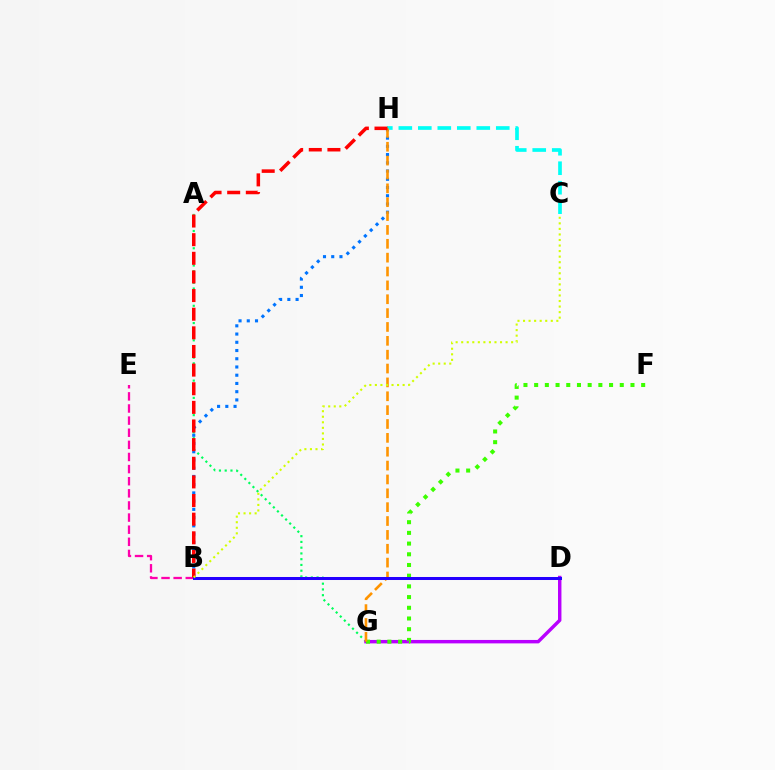{('A', 'G'): [{'color': '#00ff5c', 'line_style': 'dotted', 'thickness': 1.56}], ('D', 'G'): [{'color': '#b900ff', 'line_style': 'solid', 'thickness': 2.47}], ('B', 'H'): [{'color': '#0074ff', 'line_style': 'dotted', 'thickness': 2.24}, {'color': '#ff0000', 'line_style': 'dashed', 'thickness': 2.53}], ('B', 'E'): [{'color': '#ff00ac', 'line_style': 'dashed', 'thickness': 1.65}], ('C', 'H'): [{'color': '#00fff6', 'line_style': 'dashed', 'thickness': 2.65}], ('F', 'G'): [{'color': '#3dff00', 'line_style': 'dotted', 'thickness': 2.91}], ('G', 'H'): [{'color': '#ff9400', 'line_style': 'dashed', 'thickness': 1.88}], ('B', 'D'): [{'color': '#2500ff', 'line_style': 'solid', 'thickness': 2.17}], ('B', 'C'): [{'color': '#d1ff00', 'line_style': 'dotted', 'thickness': 1.51}]}